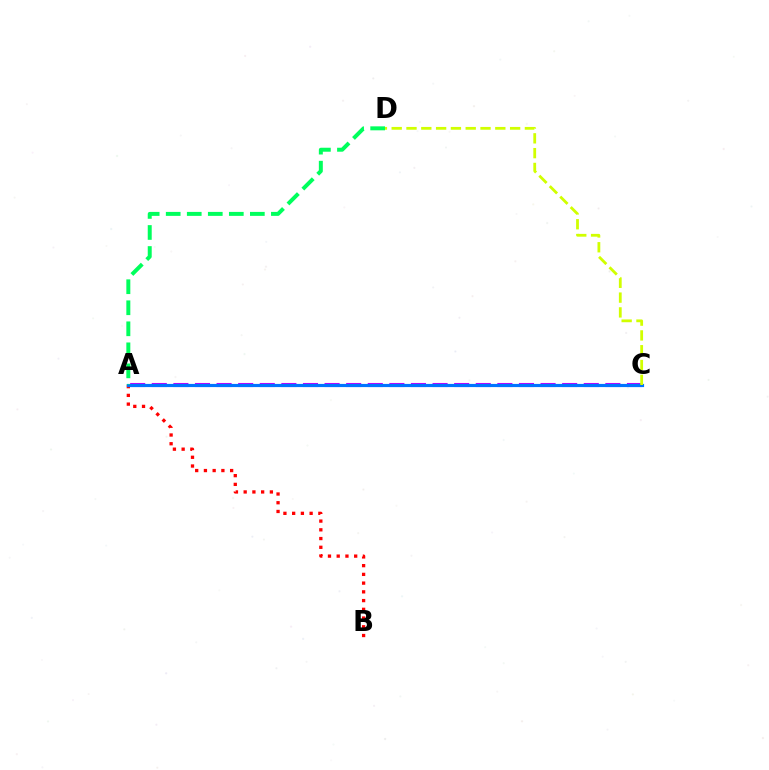{('A', 'B'): [{'color': '#ff0000', 'line_style': 'dotted', 'thickness': 2.37}], ('A', 'C'): [{'color': '#b900ff', 'line_style': 'dashed', 'thickness': 2.93}, {'color': '#0074ff', 'line_style': 'solid', 'thickness': 2.28}], ('C', 'D'): [{'color': '#d1ff00', 'line_style': 'dashed', 'thickness': 2.01}], ('A', 'D'): [{'color': '#00ff5c', 'line_style': 'dashed', 'thickness': 2.86}]}